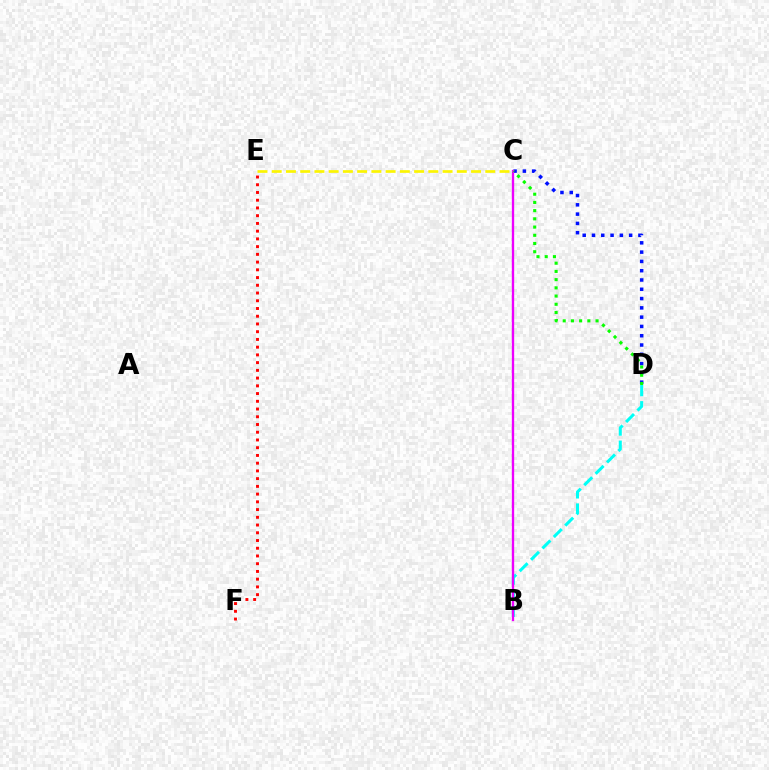{('B', 'D'): [{'color': '#00fff6', 'line_style': 'dashed', 'thickness': 2.19}], ('E', 'F'): [{'color': '#ff0000', 'line_style': 'dotted', 'thickness': 2.1}], ('C', 'D'): [{'color': '#0010ff', 'line_style': 'dotted', 'thickness': 2.52}, {'color': '#08ff00', 'line_style': 'dotted', 'thickness': 2.23}], ('B', 'C'): [{'color': '#ee00ff', 'line_style': 'solid', 'thickness': 1.68}], ('C', 'E'): [{'color': '#fcf500', 'line_style': 'dashed', 'thickness': 1.93}]}